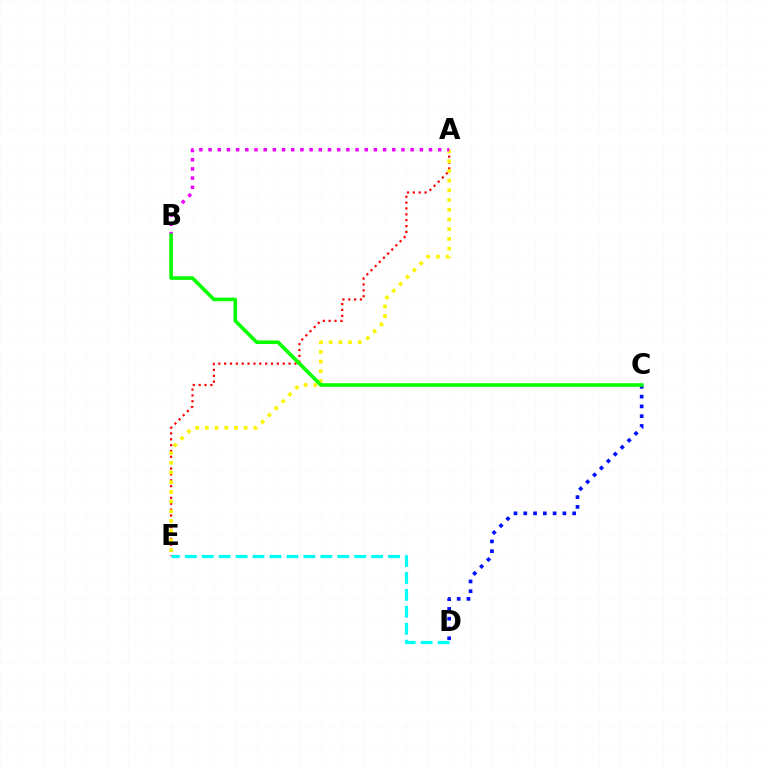{('C', 'D'): [{'color': '#0010ff', 'line_style': 'dotted', 'thickness': 2.66}], ('A', 'E'): [{'color': '#ff0000', 'line_style': 'dotted', 'thickness': 1.59}, {'color': '#fcf500', 'line_style': 'dotted', 'thickness': 2.64}], ('D', 'E'): [{'color': '#00fff6', 'line_style': 'dashed', 'thickness': 2.3}], ('A', 'B'): [{'color': '#ee00ff', 'line_style': 'dotted', 'thickness': 2.5}], ('B', 'C'): [{'color': '#08ff00', 'line_style': 'solid', 'thickness': 2.6}]}